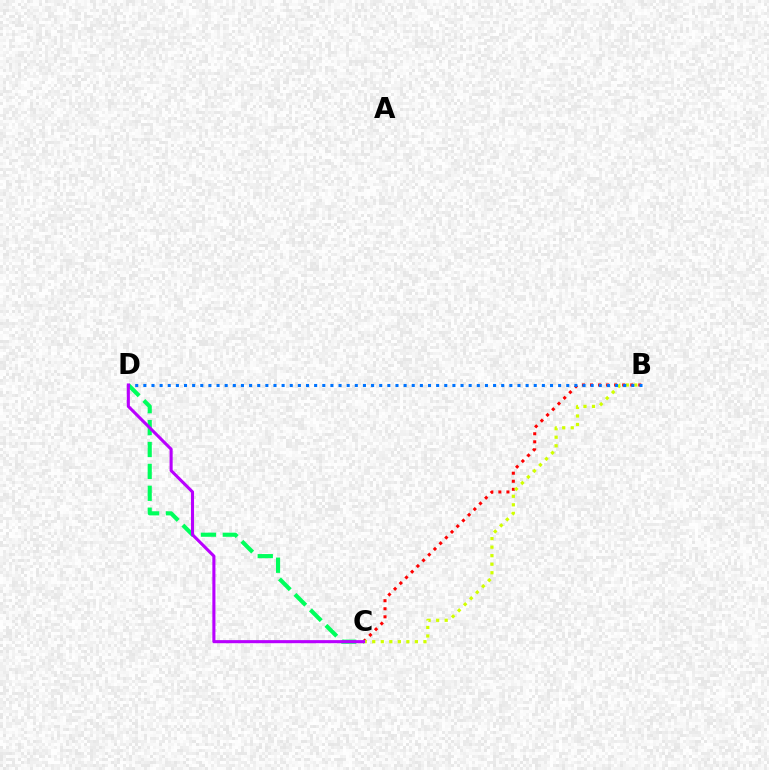{('B', 'C'): [{'color': '#ff0000', 'line_style': 'dotted', 'thickness': 2.19}, {'color': '#d1ff00', 'line_style': 'dotted', 'thickness': 2.32}], ('C', 'D'): [{'color': '#00ff5c', 'line_style': 'dashed', 'thickness': 2.98}, {'color': '#b900ff', 'line_style': 'solid', 'thickness': 2.22}], ('B', 'D'): [{'color': '#0074ff', 'line_style': 'dotted', 'thickness': 2.21}]}